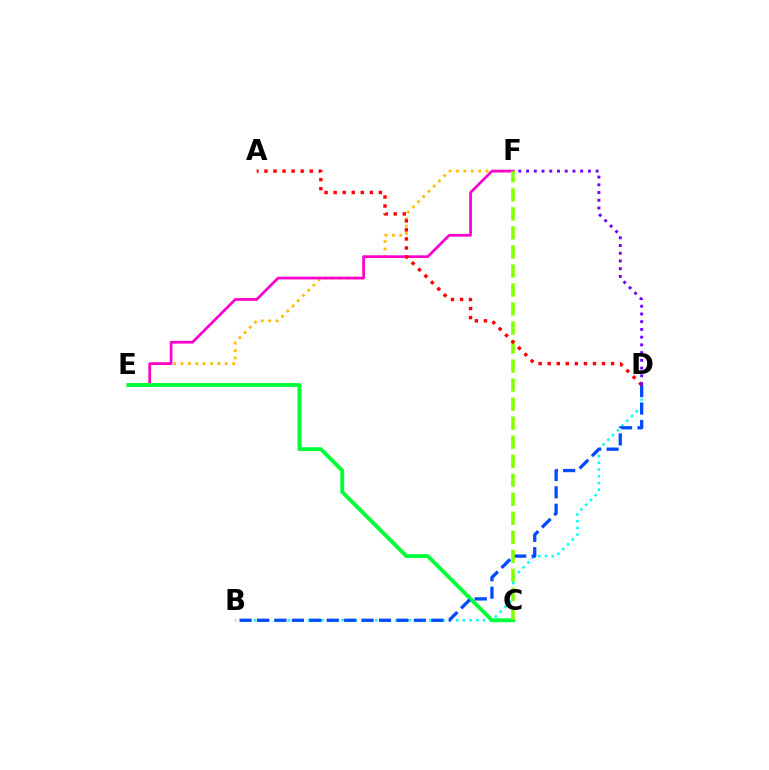{('E', 'F'): [{'color': '#ffbd00', 'line_style': 'dotted', 'thickness': 2.0}, {'color': '#ff00cf', 'line_style': 'solid', 'thickness': 1.96}], ('B', 'D'): [{'color': '#00fff6', 'line_style': 'dotted', 'thickness': 1.83}, {'color': '#004bff', 'line_style': 'dashed', 'thickness': 2.37}], ('C', 'E'): [{'color': '#00ff39', 'line_style': 'solid', 'thickness': 2.79}], ('C', 'F'): [{'color': '#84ff00', 'line_style': 'dashed', 'thickness': 2.58}], ('A', 'D'): [{'color': '#ff0000', 'line_style': 'dotted', 'thickness': 2.46}], ('D', 'F'): [{'color': '#7200ff', 'line_style': 'dotted', 'thickness': 2.1}]}